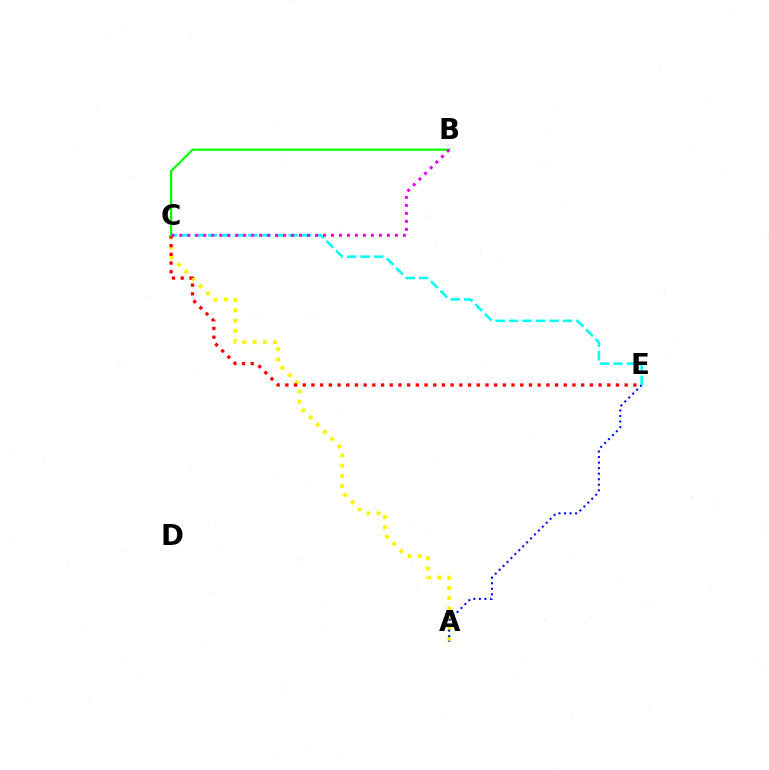{('A', 'C'): [{'color': '#fcf500', 'line_style': 'dotted', 'thickness': 2.77}], ('A', 'E'): [{'color': '#0010ff', 'line_style': 'dotted', 'thickness': 1.51}], ('C', 'E'): [{'color': '#ff0000', 'line_style': 'dotted', 'thickness': 2.36}, {'color': '#00fff6', 'line_style': 'dashed', 'thickness': 1.83}], ('B', 'C'): [{'color': '#08ff00', 'line_style': 'solid', 'thickness': 1.59}, {'color': '#ee00ff', 'line_style': 'dotted', 'thickness': 2.17}]}